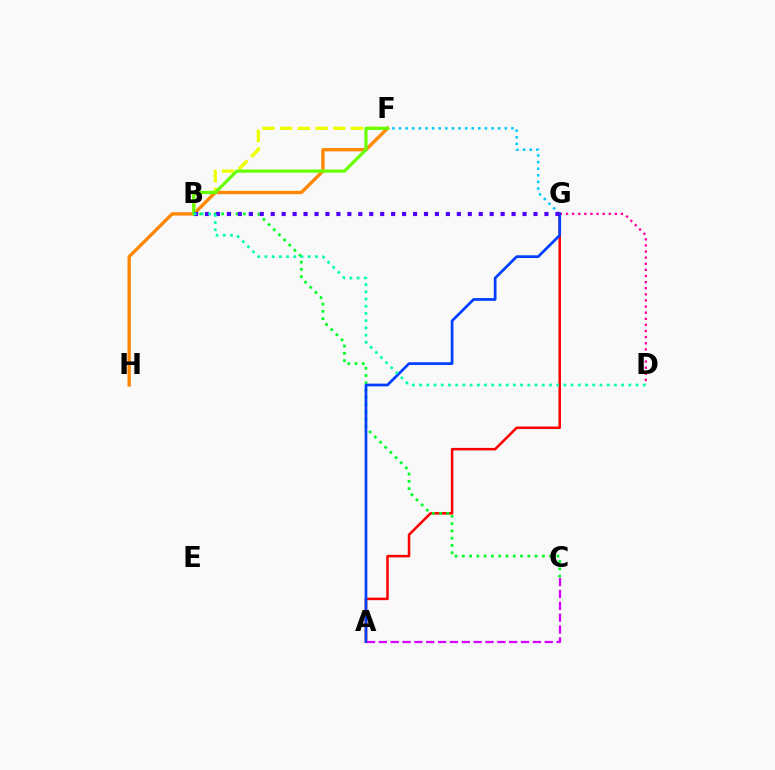{('F', 'G'): [{'color': '#00c7ff', 'line_style': 'dotted', 'thickness': 1.8}], ('B', 'F'): [{'color': '#eeff00', 'line_style': 'dashed', 'thickness': 2.4}, {'color': '#66ff00', 'line_style': 'solid', 'thickness': 2.29}], ('F', 'H'): [{'color': '#ff8800', 'line_style': 'solid', 'thickness': 2.4}], ('A', 'G'): [{'color': '#ff0000', 'line_style': 'solid', 'thickness': 1.81}, {'color': '#003fff', 'line_style': 'solid', 'thickness': 1.96}], ('B', 'C'): [{'color': '#00ff27', 'line_style': 'dotted', 'thickness': 1.98}], ('D', 'G'): [{'color': '#ff00a0', 'line_style': 'dotted', 'thickness': 1.66}], ('B', 'G'): [{'color': '#4f00ff', 'line_style': 'dotted', 'thickness': 2.97}], ('A', 'C'): [{'color': '#d600ff', 'line_style': 'dashed', 'thickness': 1.61}], ('B', 'D'): [{'color': '#00ffaf', 'line_style': 'dotted', 'thickness': 1.96}]}